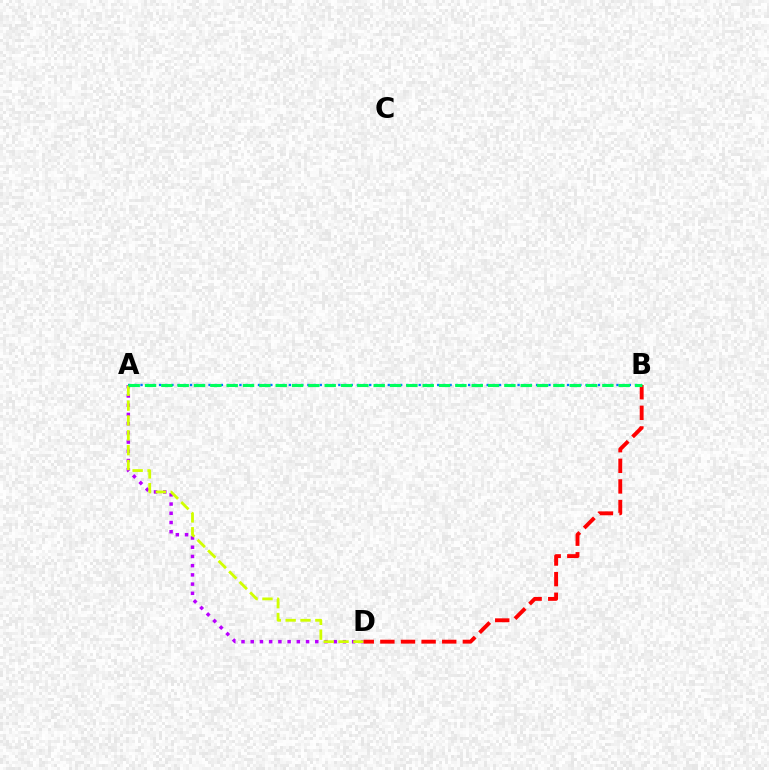{('A', 'D'): [{'color': '#b900ff', 'line_style': 'dotted', 'thickness': 2.51}, {'color': '#d1ff00', 'line_style': 'dashed', 'thickness': 2.02}], ('A', 'B'): [{'color': '#0074ff', 'line_style': 'dotted', 'thickness': 1.68}, {'color': '#00ff5c', 'line_style': 'dashed', 'thickness': 2.22}], ('B', 'D'): [{'color': '#ff0000', 'line_style': 'dashed', 'thickness': 2.8}]}